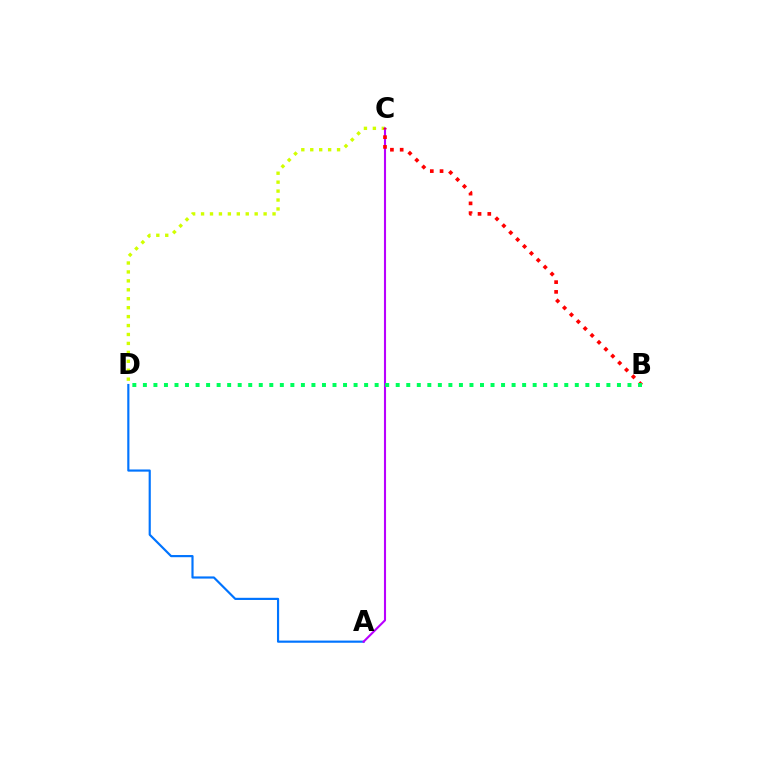{('A', 'D'): [{'color': '#0074ff', 'line_style': 'solid', 'thickness': 1.56}], ('C', 'D'): [{'color': '#d1ff00', 'line_style': 'dotted', 'thickness': 2.43}], ('A', 'C'): [{'color': '#b900ff', 'line_style': 'solid', 'thickness': 1.51}], ('B', 'C'): [{'color': '#ff0000', 'line_style': 'dotted', 'thickness': 2.65}], ('B', 'D'): [{'color': '#00ff5c', 'line_style': 'dotted', 'thickness': 2.86}]}